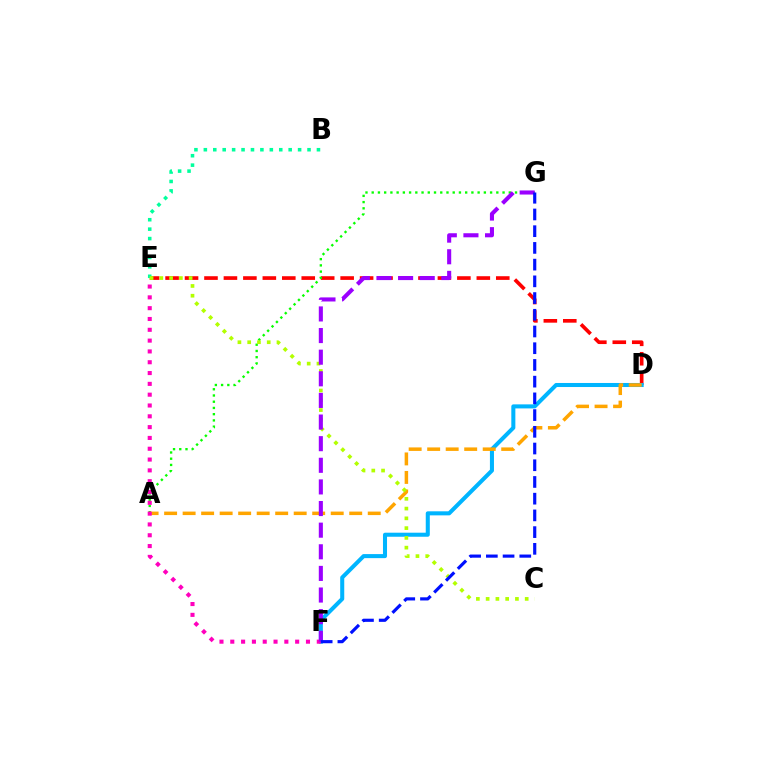{('D', 'E'): [{'color': '#ff0000', 'line_style': 'dashed', 'thickness': 2.64}], ('A', 'G'): [{'color': '#08ff00', 'line_style': 'dotted', 'thickness': 1.69}], ('B', 'E'): [{'color': '#00ff9d', 'line_style': 'dotted', 'thickness': 2.56}], ('D', 'F'): [{'color': '#00b5ff', 'line_style': 'solid', 'thickness': 2.91}], ('A', 'D'): [{'color': '#ffa500', 'line_style': 'dashed', 'thickness': 2.51}], ('C', 'E'): [{'color': '#b3ff00', 'line_style': 'dotted', 'thickness': 2.65}], ('E', 'F'): [{'color': '#ff00bd', 'line_style': 'dotted', 'thickness': 2.94}], ('F', 'G'): [{'color': '#9b00ff', 'line_style': 'dashed', 'thickness': 2.94}, {'color': '#0010ff', 'line_style': 'dashed', 'thickness': 2.27}]}